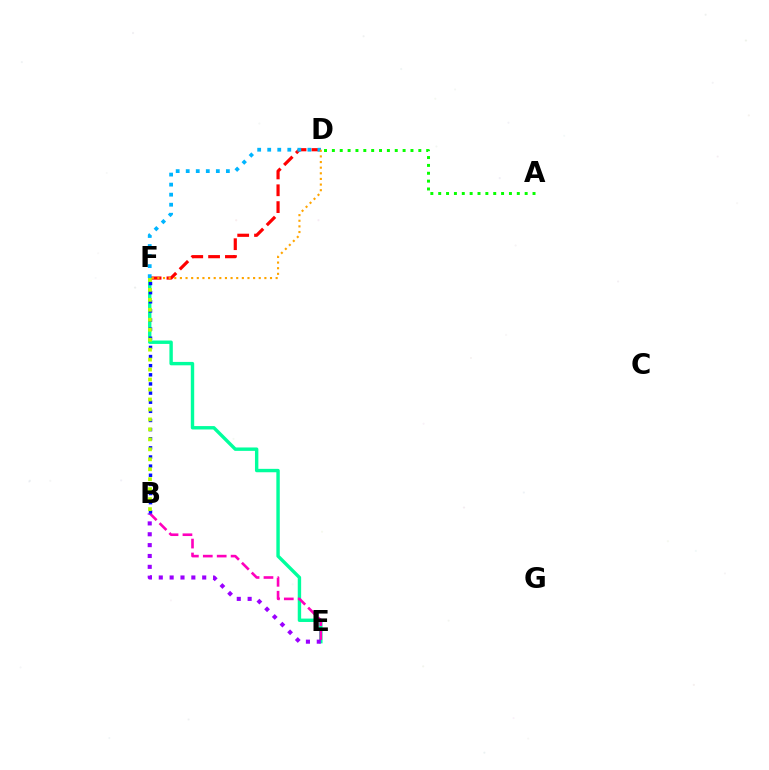{('E', 'F'): [{'color': '#00ff9d', 'line_style': 'solid', 'thickness': 2.45}], ('D', 'F'): [{'color': '#ff0000', 'line_style': 'dashed', 'thickness': 2.29}, {'color': '#00b5ff', 'line_style': 'dotted', 'thickness': 2.73}, {'color': '#ffa500', 'line_style': 'dotted', 'thickness': 1.53}], ('A', 'D'): [{'color': '#08ff00', 'line_style': 'dotted', 'thickness': 2.14}], ('B', 'E'): [{'color': '#ff00bd', 'line_style': 'dashed', 'thickness': 1.89}, {'color': '#9b00ff', 'line_style': 'dotted', 'thickness': 2.95}], ('B', 'F'): [{'color': '#0010ff', 'line_style': 'dotted', 'thickness': 2.48}, {'color': '#b3ff00', 'line_style': 'dotted', 'thickness': 2.71}]}